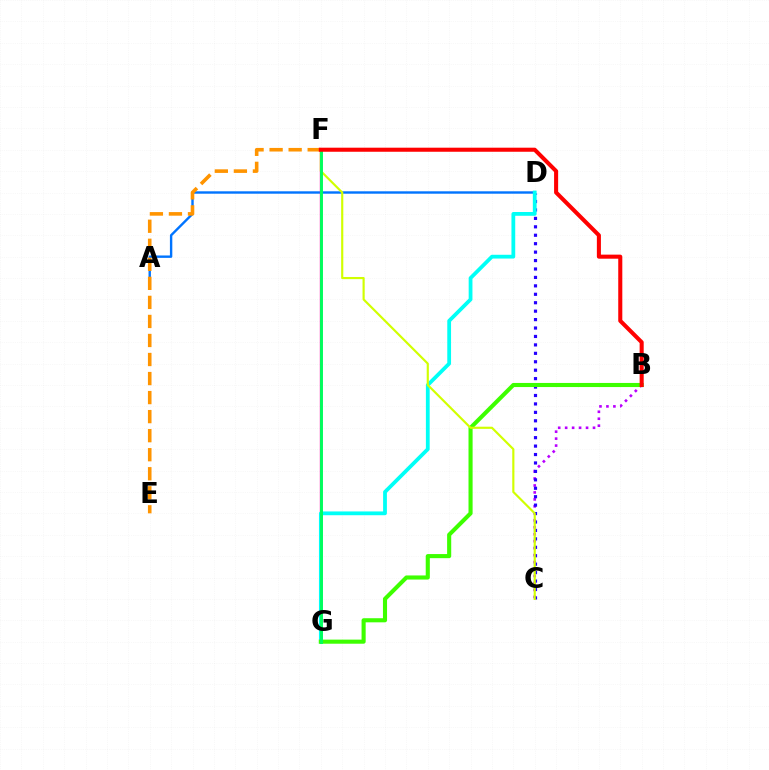{('A', 'D'): [{'color': '#0074ff', 'line_style': 'solid', 'thickness': 1.73}], ('B', 'C'): [{'color': '#b900ff', 'line_style': 'dotted', 'thickness': 1.89}], ('C', 'D'): [{'color': '#2500ff', 'line_style': 'dotted', 'thickness': 2.29}], ('E', 'F'): [{'color': '#ff9400', 'line_style': 'dashed', 'thickness': 2.59}], ('F', 'G'): [{'color': '#ff00ac', 'line_style': 'solid', 'thickness': 1.7}, {'color': '#00ff5c', 'line_style': 'solid', 'thickness': 2.11}], ('D', 'G'): [{'color': '#00fff6', 'line_style': 'solid', 'thickness': 2.72}], ('B', 'G'): [{'color': '#3dff00', 'line_style': 'solid', 'thickness': 2.95}], ('C', 'F'): [{'color': '#d1ff00', 'line_style': 'solid', 'thickness': 1.55}], ('B', 'F'): [{'color': '#ff0000', 'line_style': 'solid', 'thickness': 2.92}]}